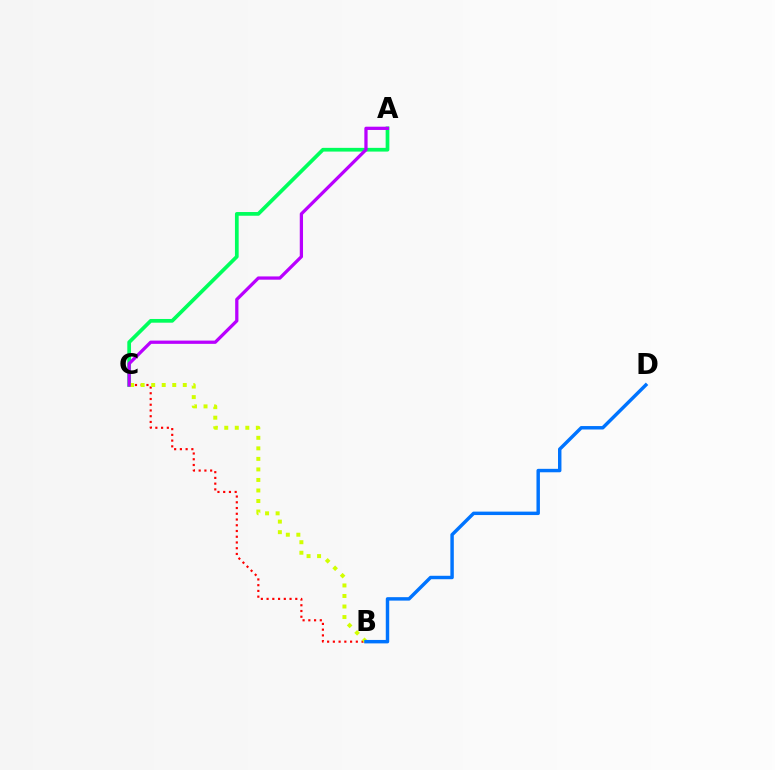{('A', 'C'): [{'color': '#00ff5c', 'line_style': 'solid', 'thickness': 2.68}, {'color': '#b900ff', 'line_style': 'solid', 'thickness': 2.35}], ('B', 'C'): [{'color': '#ff0000', 'line_style': 'dotted', 'thickness': 1.56}, {'color': '#d1ff00', 'line_style': 'dotted', 'thickness': 2.86}], ('B', 'D'): [{'color': '#0074ff', 'line_style': 'solid', 'thickness': 2.48}]}